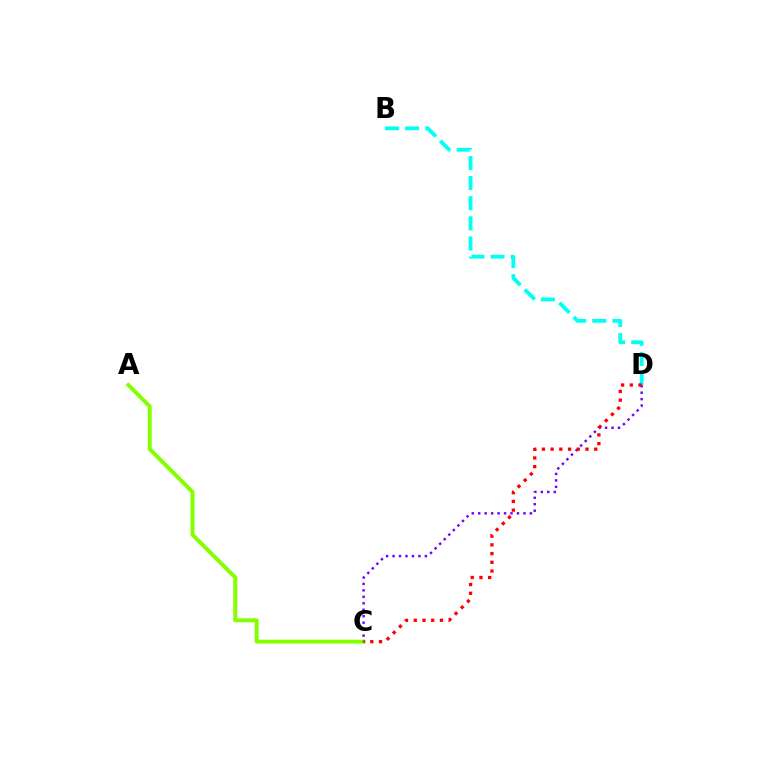{('A', 'C'): [{'color': '#84ff00', 'line_style': 'solid', 'thickness': 2.86}], ('B', 'D'): [{'color': '#00fff6', 'line_style': 'dashed', 'thickness': 2.73}], ('C', 'D'): [{'color': '#7200ff', 'line_style': 'dotted', 'thickness': 1.76}, {'color': '#ff0000', 'line_style': 'dotted', 'thickness': 2.37}]}